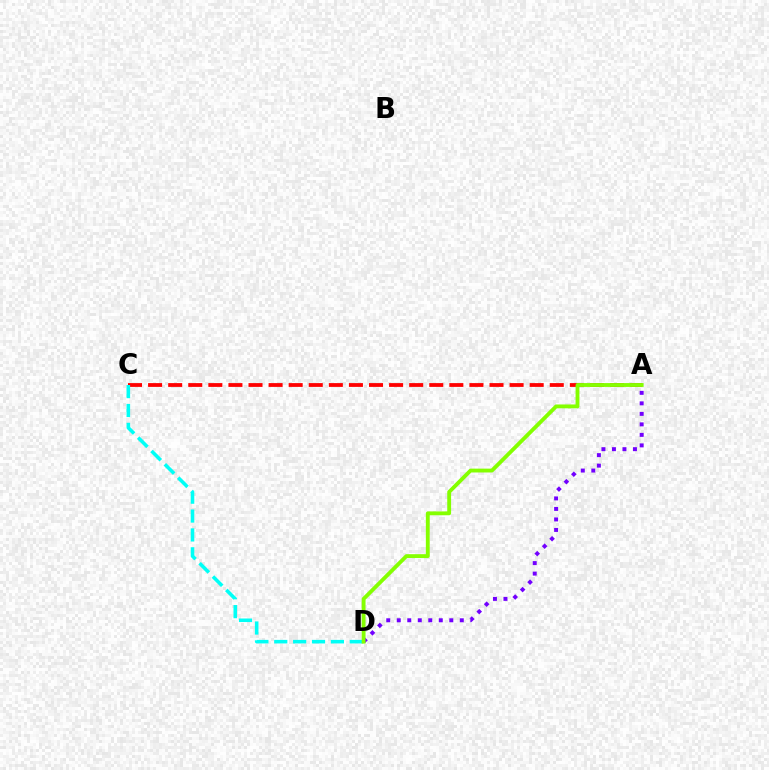{('A', 'C'): [{'color': '#ff0000', 'line_style': 'dashed', 'thickness': 2.73}], ('A', 'D'): [{'color': '#7200ff', 'line_style': 'dotted', 'thickness': 2.85}, {'color': '#84ff00', 'line_style': 'solid', 'thickness': 2.77}], ('C', 'D'): [{'color': '#00fff6', 'line_style': 'dashed', 'thickness': 2.56}]}